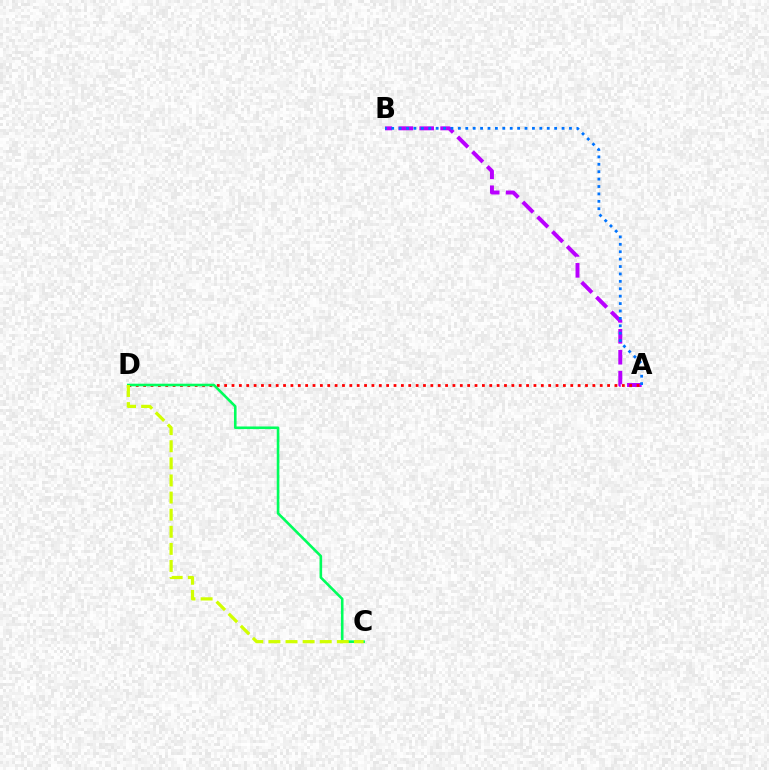{('A', 'B'): [{'color': '#b900ff', 'line_style': 'dashed', 'thickness': 2.84}, {'color': '#0074ff', 'line_style': 'dotted', 'thickness': 2.01}], ('A', 'D'): [{'color': '#ff0000', 'line_style': 'dotted', 'thickness': 2.0}], ('C', 'D'): [{'color': '#00ff5c', 'line_style': 'solid', 'thickness': 1.87}, {'color': '#d1ff00', 'line_style': 'dashed', 'thickness': 2.32}]}